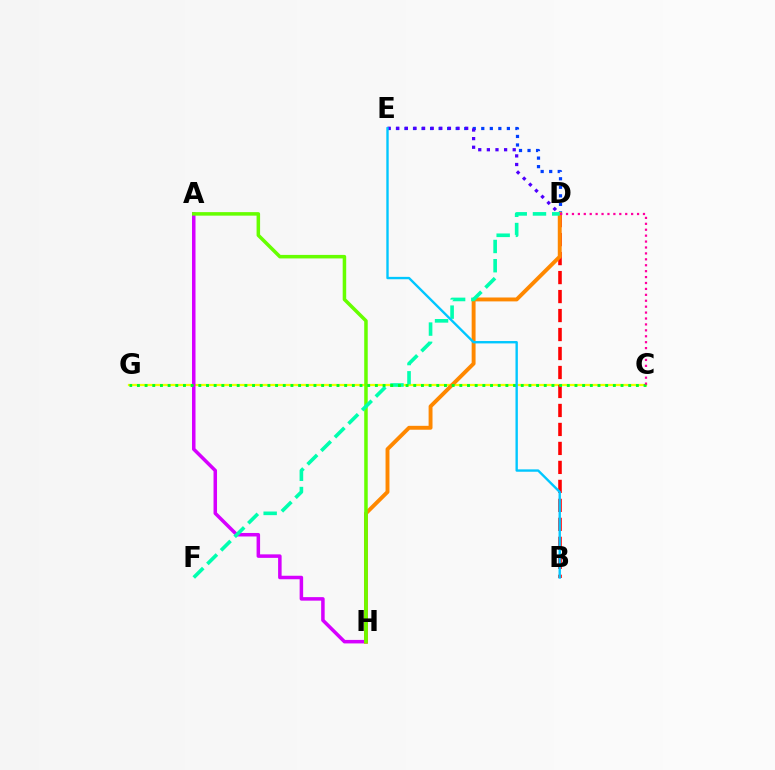{('C', 'G'): [{'color': '#eeff00', 'line_style': 'solid', 'thickness': 1.62}, {'color': '#00ff27', 'line_style': 'dotted', 'thickness': 2.09}], ('A', 'H'): [{'color': '#d600ff', 'line_style': 'solid', 'thickness': 2.53}, {'color': '#66ff00', 'line_style': 'solid', 'thickness': 2.53}], ('B', 'D'): [{'color': '#ff0000', 'line_style': 'dashed', 'thickness': 2.58}], ('D', 'E'): [{'color': '#003fff', 'line_style': 'dotted', 'thickness': 2.32}, {'color': '#4f00ff', 'line_style': 'dotted', 'thickness': 2.34}], ('D', 'H'): [{'color': '#ff8800', 'line_style': 'solid', 'thickness': 2.81}], ('D', 'F'): [{'color': '#00ffaf', 'line_style': 'dashed', 'thickness': 2.61}], ('C', 'D'): [{'color': '#ff00a0', 'line_style': 'dotted', 'thickness': 1.61}], ('B', 'E'): [{'color': '#00c7ff', 'line_style': 'solid', 'thickness': 1.71}]}